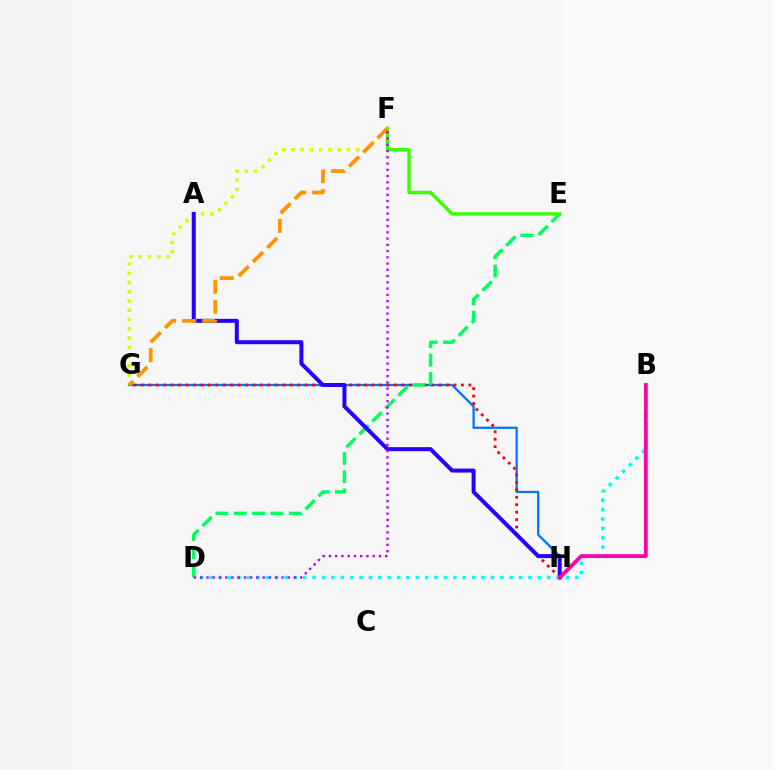{('G', 'H'): [{'color': '#0074ff', 'line_style': 'solid', 'thickness': 1.63}, {'color': '#ff0000', 'line_style': 'dotted', 'thickness': 2.02}], ('F', 'G'): [{'color': '#d1ff00', 'line_style': 'dotted', 'thickness': 2.51}, {'color': '#ff9400', 'line_style': 'dashed', 'thickness': 2.73}], ('D', 'E'): [{'color': '#00ff5c', 'line_style': 'dashed', 'thickness': 2.49}], ('E', 'F'): [{'color': '#3dff00', 'line_style': 'solid', 'thickness': 2.46}], ('A', 'H'): [{'color': '#2500ff', 'line_style': 'solid', 'thickness': 2.88}], ('B', 'D'): [{'color': '#00fff6', 'line_style': 'dotted', 'thickness': 2.55}], ('B', 'H'): [{'color': '#ff00ac', 'line_style': 'solid', 'thickness': 2.75}], ('D', 'F'): [{'color': '#b900ff', 'line_style': 'dotted', 'thickness': 1.7}]}